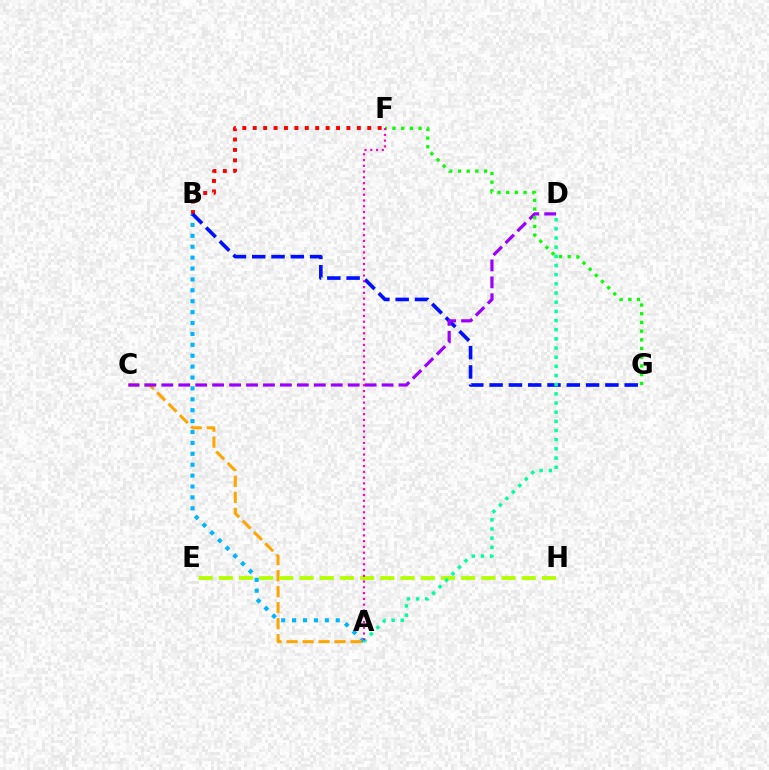{('B', 'F'): [{'color': '#ff0000', 'line_style': 'dotted', 'thickness': 2.83}], ('A', 'B'): [{'color': '#00b5ff', 'line_style': 'dotted', 'thickness': 2.96}], ('A', 'C'): [{'color': '#ffa500', 'line_style': 'dashed', 'thickness': 2.17}], ('B', 'G'): [{'color': '#0010ff', 'line_style': 'dashed', 'thickness': 2.62}], ('C', 'D'): [{'color': '#9b00ff', 'line_style': 'dashed', 'thickness': 2.3}], ('E', 'H'): [{'color': '#b3ff00', 'line_style': 'dashed', 'thickness': 2.74}], ('A', 'D'): [{'color': '#00ff9d', 'line_style': 'dotted', 'thickness': 2.49}], ('F', 'G'): [{'color': '#08ff00', 'line_style': 'dotted', 'thickness': 2.36}], ('A', 'F'): [{'color': '#ff00bd', 'line_style': 'dotted', 'thickness': 1.57}]}